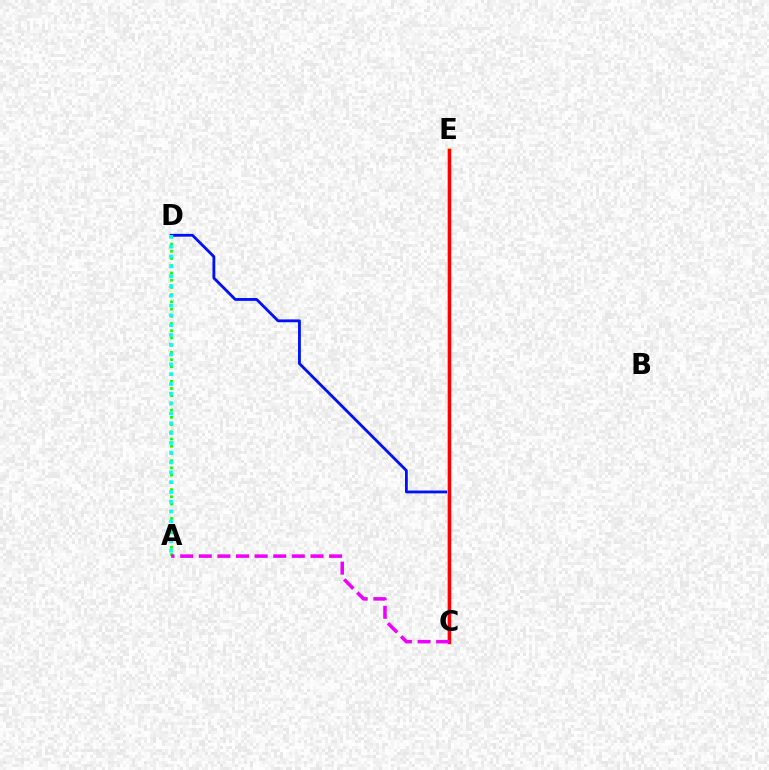{('C', 'D'): [{'color': '#0010ff', 'line_style': 'solid', 'thickness': 2.03}], ('C', 'E'): [{'color': '#fcf500', 'line_style': 'solid', 'thickness': 2.7}, {'color': '#ff0000', 'line_style': 'solid', 'thickness': 2.47}], ('A', 'D'): [{'color': '#08ff00', 'line_style': 'dotted', 'thickness': 1.96}, {'color': '#00fff6', 'line_style': 'dotted', 'thickness': 2.67}], ('A', 'C'): [{'color': '#ee00ff', 'line_style': 'dashed', 'thickness': 2.53}]}